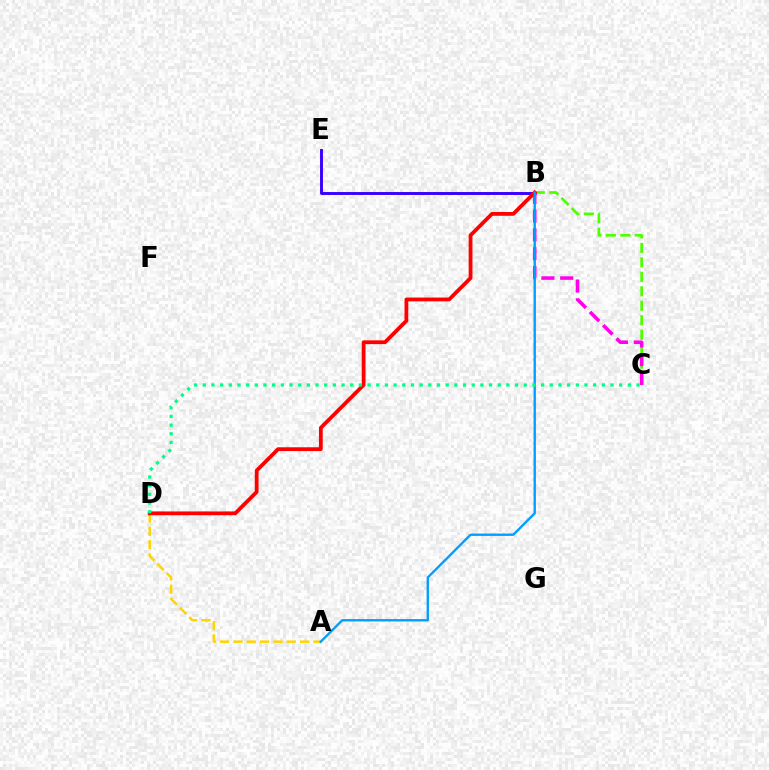{('A', 'D'): [{'color': '#ffd500', 'line_style': 'dashed', 'thickness': 1.81}], ('B', 'E'): [{'color': '#3700ff', 'line_style': 'solid', 'thickness': 2.1}], ('B', 'C'): [{'color': '#4fff00', 'line_style': 'dashed', 'thickness': 1.97}, {'color': '#ff00ed', 'line_style': 'dashed', 'thickness': 2.55}], ('B', 'D'): [{'color': '#ff0000', 'line_style': 'solid', 'thickness': 2.73}], ('A', 'B'): [{'color': '#009eff', 'line_style': 'solid', 'thickness': 1.69}], ('C', 'D'): [{'color': '#00ff86', 'line_style': 'dotted', 'thickness': 2.36}]}